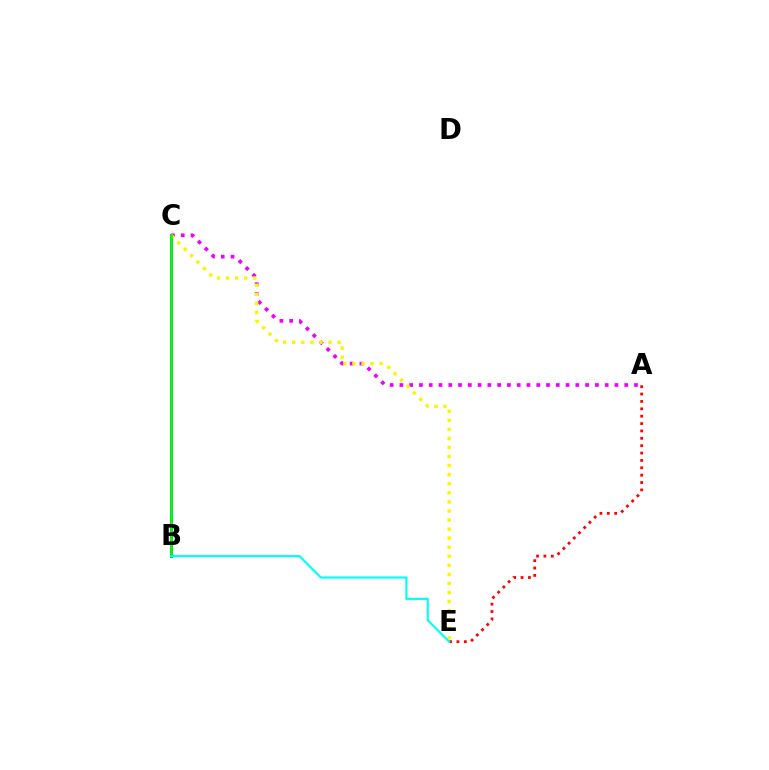{('A', 'E'): [{'color': '#ff0000', 'line_style': 'dotted', 'thickness': 2.0}], ('B', 'C'): [{'color': '#0010ff', 'line_style': 'solid', 'thickness': 2.1}, {'color': '#08ff00', 'line_style': 'solid', 'thickness': 1.98}], ('A', 'C'): [{'color': '#ee00ff', 'line_style': 'dotted', 'thickness': 2.66}], ('C', 'E'): [{'color': '#fcf500', 'line_style': 'dotted', 'thickness': 2.46}], ('B', 'E'): [{'color': '#00fff6', 'line_style': 'solid', 'thickness': 1.54}]}